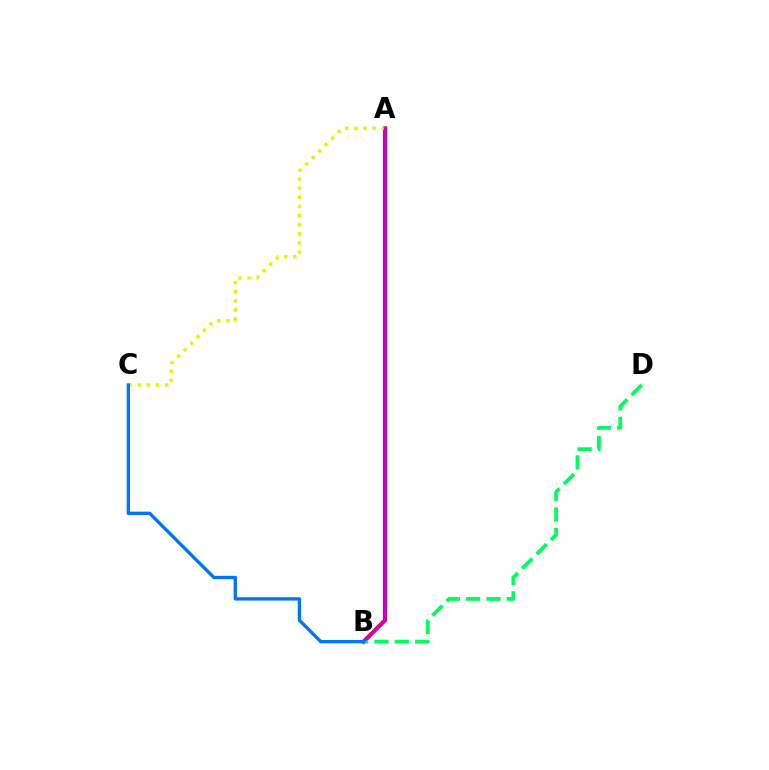{('A', 'B'): [{'color': '#ff0000', 'line_style': 'solid', 'thickness': 2.99}, {'color': '#b900ff', 'line_style': 'solid', 'thickness': 1.79}], ('A', 'C'): [{'color': '#d1ff00', 'line_style': 'dotted', 'thickness': 2.48}], ('B', 'D'): [{'color': '#00ff5c', 'line_style': 'dashed', 'thickness': 2.76}], ('B', 'C'): [{'color': '#0074ff', 'line_style': 'solid', 'thickness': 2.41}]}